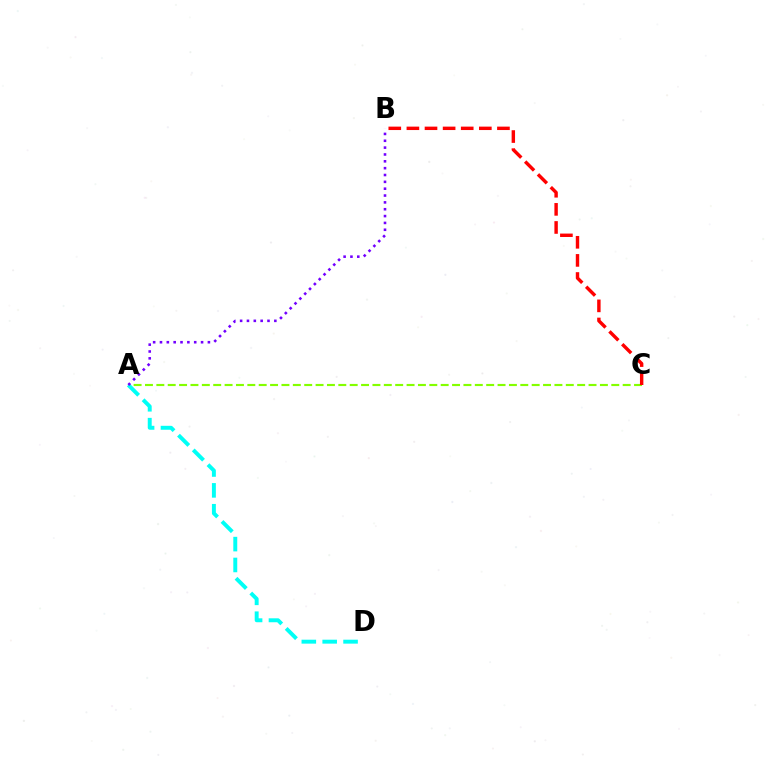{('A', 'C'): [{'color': '#84ff00', 'line_style': 'dashed', 'thickness': 1.55}], ('A', 'D'): [{'color': '#00fff6', 'line_style': 'dashed', 'thickness': 2.83}], ('A', 'B'): [{'color': '#7200ff', 'line_style': 'dotted', 'thickness': 1.86}], ('B', 'C'): [{'color': '#ff0000', 'line_style': 'dashed', 'thickness': 2.46}]}